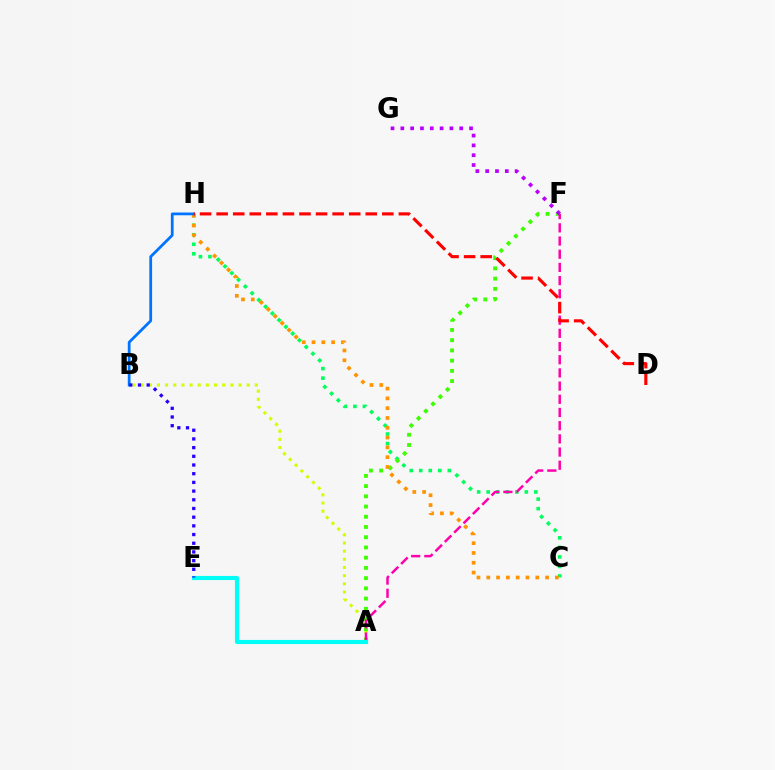{('A', 'B'): [{'color': '#d1ff00', 'line_style': 'dotted', 'thickness': 2.22}], ('C', 'H'): [{'color': '#00ff5c', 'line_style': 'dotted', 'thickness': 2.59}, {'color': '#ff9400', 'line_style': 'dotted', 'thickness': 2.66}], ('A', 'F'): [{'color': '#3dff00', 'line_style': 'dotted', 'thickness': 2.78}, {'color': '#ff00ac', 'line_style': 'dashed', 'thickness': 1.79}], ('F', 'G'): [{'color': '#b900ff', 'line_style': 'dotted', 'thickness': 2.67}], ('B', 'H'): [{'color': '#0074ff', 'line_style': 'solid', 'thickness': 2.0}], ('A', 'E'): [{'color': '#00fff6', 'line_style': 'solid', 'thickness': 2.98}], ('B', 'E'): [{'color': '#2500ff', 'line_style': 'dotted', 'thickness': 2.36}], ('D', 'H'): [{'color': '#ff0000', 'line_style': 'dashed', 'thickness': 2.25}]}